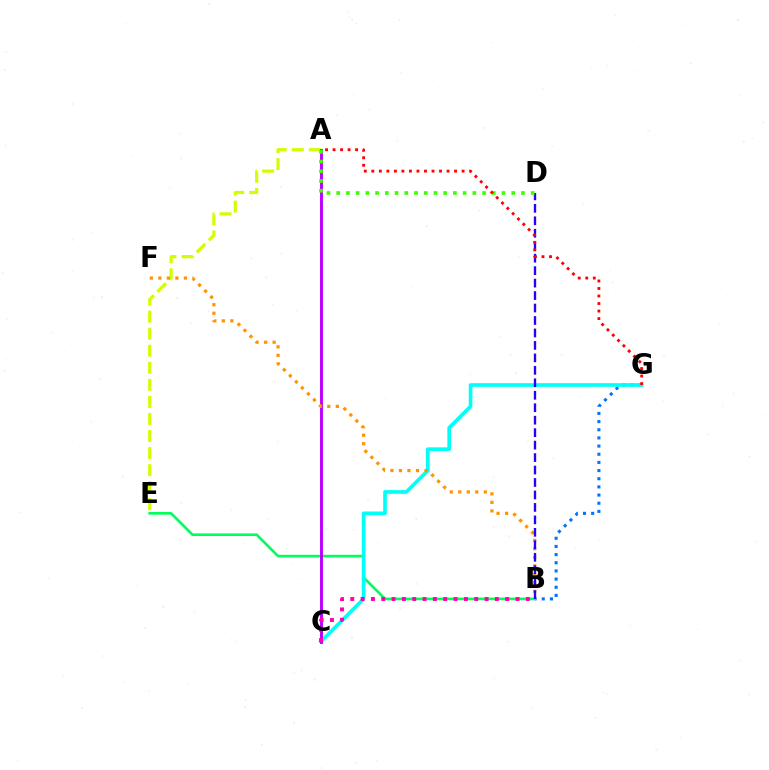{('A', 'E'): [{'color': '#d1ff00', 'line_style': 'dashed', 'thickness': 2.32}], ('B', 'G'): [{'color': '#0074ff', 'line_style': 'dotted', 'thickness': 2.22}], ('B', 'E'): [{'color': '#00ff5c', 'line_style': 'solid', 'thickness': 1.9}], ('C', 'G'): [{'color': '#00fff6', 'line_style': 'solid', 'thickness': 2.63}], ('A', 'C'): [{'color': '#b900ff', 'line_style': 'solid', 'thickness': 2.09}], ('B', 'F'): [{'color': '#ff9400', 'line_style': 'dotted', 'thickness': 2.32}], ('B', 'C'): [{'color': '#ff00ac', 'line_style': 'dotted', 'thickness': 2.81}], ('B', 'D'): [{'color': '#2500ff', 'line_style': 'dashed', 'thickness': 1.69}], ('A', 'D'): [{'color': '#3dff00', 'line_style': 'dotted', 'thickness': 2.64}], ('A', 'G'): [{'color': '#ff0000', 'line_style': 'dotted', 'thickness': 2.04}]}